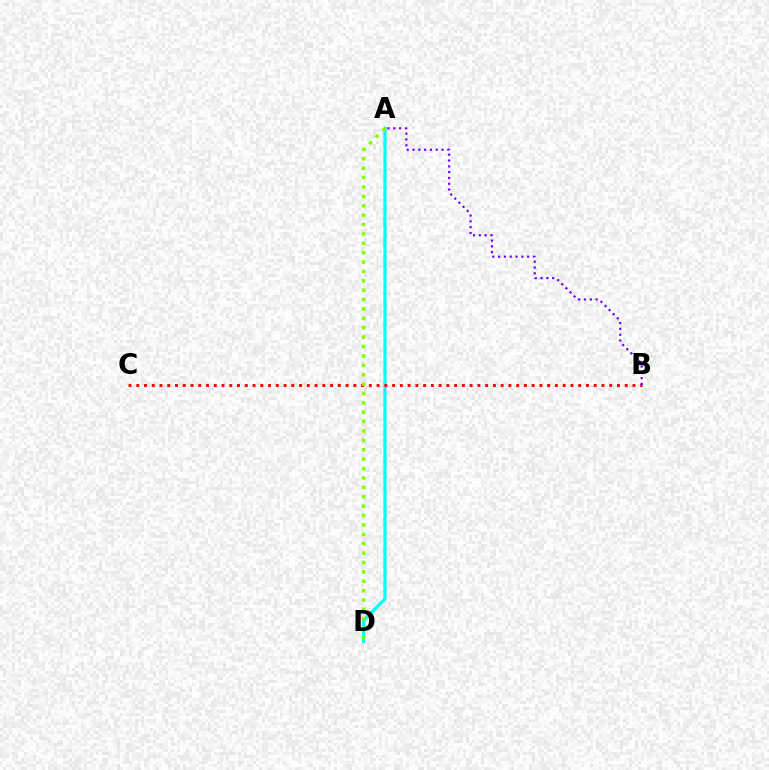{('A', 'D'): [{'color': '#00fff6', 'line_style': 'solid', 'thickness': 2.33}, {'color': '#84ff00', 'line_style': 'dotted', 'thickness': 2.55}], ('B', 'C'): [{'color': '#ff0000', 'line_style': 'dotted', 'thickness': 2.11}], ('A', 'B'): [{'color': '#7200ff', 'line_style': 'dotted', 'thickness': 1.58}]}